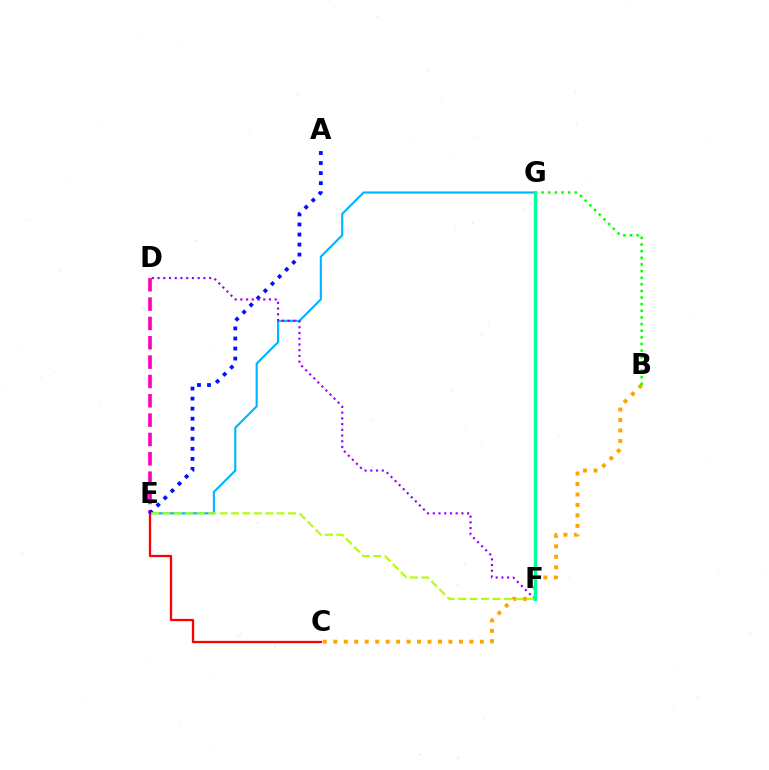{('B', 'C'): [{'color': '#ffa500', 'line_style': 'dotted', 'thickness': 2.84}], ('B', 'G'): [{'color': '#08ff00', 'line_style': 'dotted', 'thickness': 1.8}], ('E', 'G'): [{'color': '#00b5ff', 'line_style': 'solid', 'thickness': 1.53}], ('D', 'E'): [{'color': '#ff00bd', 'line_style': 'dashed', 'thickness': 2.63}], ('C', 'E'): [{'color': '#ff0000', 'line_style': 'solid', 'thickness': 1.65}], ('A', 'E'): [{'color': '#0010ff', 'line_style': 'dotted', 'thickness': 2.73}], ('D', 'F'): [{'color': '#9b00ff', 'line_style': 'dotted', 'thickness': 1.56}], ('E', 'F'): [{'color': '#b3ff00', 'line_style': 'dashed', 'thickness': 1.55}], ('F', 'G'): [{'color': '#00ff9d', 'line_style': 'solid', 'thickness': 2.41}]}